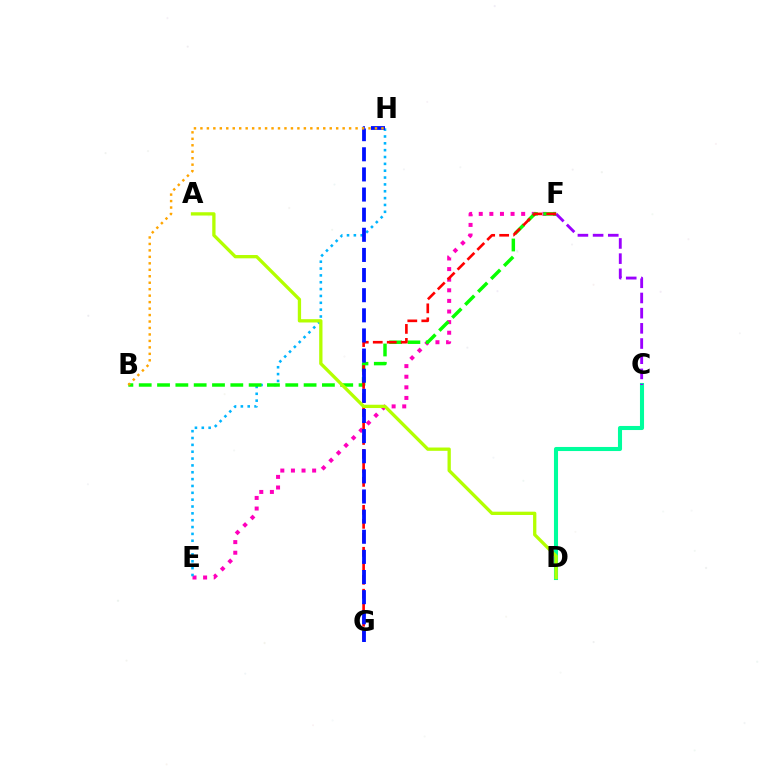{('C', 'D'): [{'color': '#00ff9d', 'line_style': 'solid', 'thickness': 2.94}], ('E', 'F'): [{'color': '#ff00bd', 'line_style': 'dotted', 'thickness': 2.88}], ('E', 'H'): [{'color': '#00b5ff', 'line_style': 'dotted', 'thickness': 1.86}], ('C', 'F'): [{'color': '#9b00ff', 'line_style': 'dashed', 'thickness': 2.06}], ('B', 'F'): [{'color': '#08ff00', 'line_style': 'dashed', 'thickness': 2.49}], ('F', 'G'): [{'color': '#ff0000', 'line_style': 'dashed', 'thickness': 1.9}], ('G', 'H'): [{'color': '#0010ff', 'line_style': 'dashed', 'thickness': 2.73}], ('B', 'H'): [{'color': '#ffa500', 'line_style': 'dotted', 'thickness': 1.76}], ('A', 'D'): [{'color': '#b3ff00', 'line_style': 'solid', 'thickness': 2.38}]}